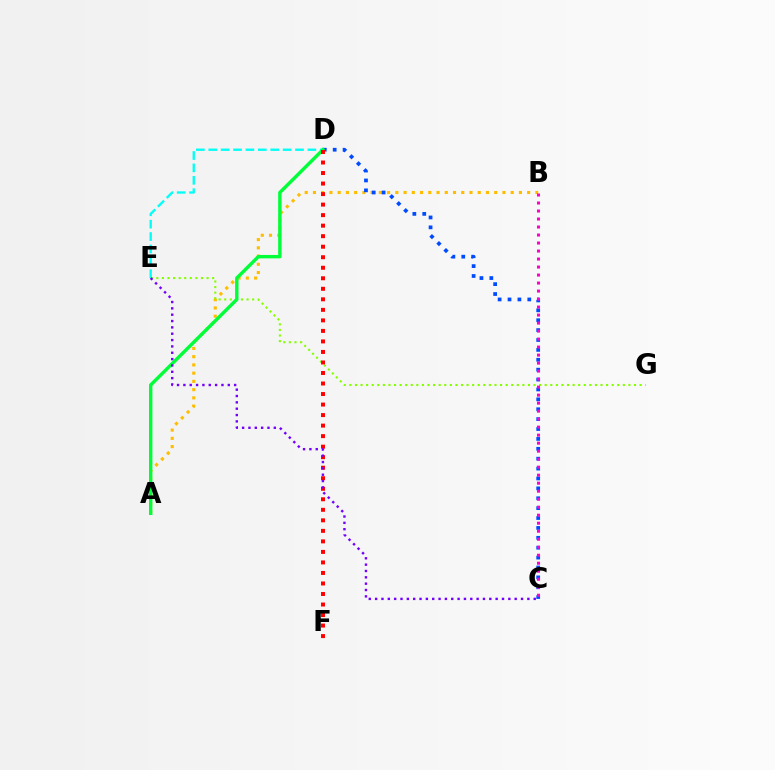{('A', 'B'): [{'color': '#ffbd00', 'line_style': 'dotted', 'thickness': 2.24}], ('E', 'G'): [{'color': '#84ff00', 'line_style': 'dotted', 'thickness': 1.52}], ('D', 'E'): [{'color': '#00fff6', 'line_style': 'dashed', 'thickness': 1.68}], ('C', 'D'): [{'color': '#004bff', 'line_style': 'dotted', 'thickness': 2.69}], ('B', 'C'): [{'color': '#ff00cf', 'line_style': 'dotted', 'thickness': 2.17}], ('A', 'D'): [{'color': '#00ff39', 'line_style': 'solid', 'thickness': 2.45}], ('D', 'F'): [{'color': '#ff0000', 'line_style': 'dotted', 'thickness': 2.86}], ('C', 'E'): [{'color': '#7200ff', 'line_style': 'dotted', 'thickness': 1.72}]}